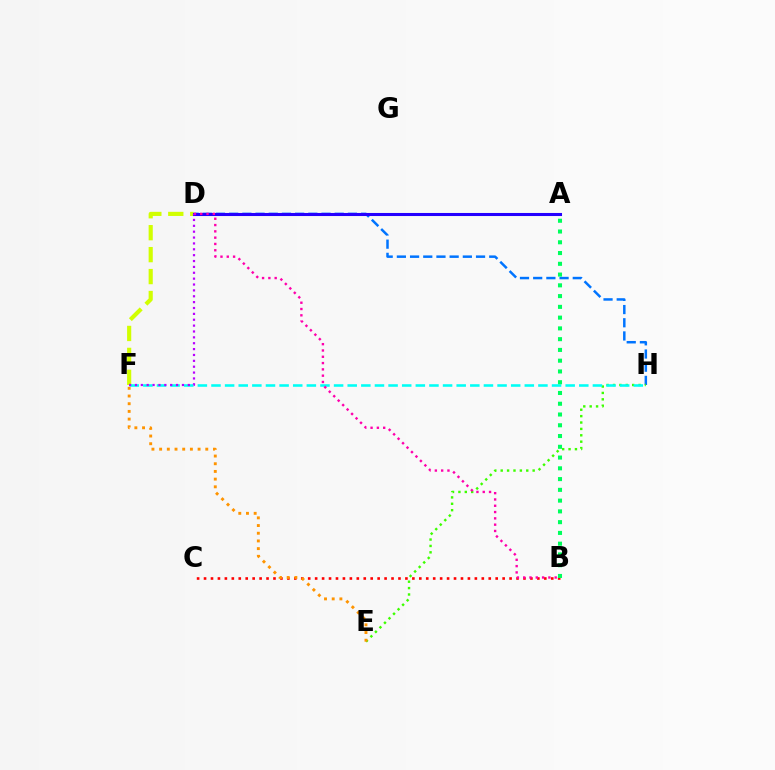{('D', 'H'): [{'color': '#0074ff', 'line_style': 'dashed', 'thickness': 1.79}], ('E', 'H'): [{'color': '#3dff00', 'line_style': 'dotted', 'thickness': 1.74}], ('B', 'C'): [{'color': '#ff0000', 'line_style': 'dotted', 'thickness': 1.89}], ('D', 'F'): [{'color': '#d1ff00', 'line_style': 'dashed', 'thickness': 2.98}, {'color': '#b900ff', 'line_style': 'dotted', 'thickness': 1.59}], ('A', 'D'): [{'color': '#2500ff', 'line_style': 'solid', 'thickness': 2.2}], ('F', 'H'): [{'color': '#00fff6', 'line_style': 'dashed', 'thickness': 1.85}], ('B', 'D'): [{'color': '#ff00ac', 'line_style': 'dotted', 'thickness': 1.71}], ('A', 'B'): [{'color': '#00ff5c', 'line_style': 'dotted', 'thickness': 2.92}], ('E', 'F'): [{'color': '#ff9400', 'line_style': 'dotted', 'thickness': 2.09}]}